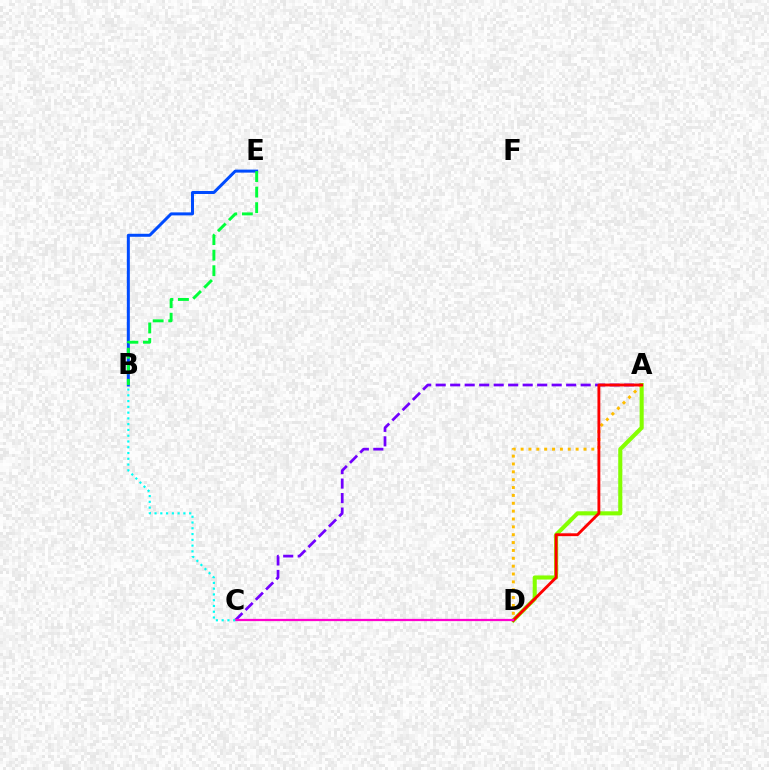{('A', 'C'): [{'color': '#7200ff', 'line_style': 'dashed', 'thickness': 1.97}], ('A', 'D'): [{'color': '#84ff00', 'line_style': 'solid', 'thickness': 2.94}, {'color': '#ffbd00', 'line_style': 'dotted', 'thickness': 2.14}, {'color': '#ff0000', 'line_style': 'solid', 'thickness': 2.06}], ('C', 'D'): [{'color': '#ff00cf', 'line_style': 'solid', 'thickness': 1.61}], ('B', 'E'): [{'color': '#004bff', 'line_style': 'solid', 'thickness': 2.16}, {'color': '#00ff39', 'line_style': 'dashed', 'thickness': 2.11}], ('B', 'C'): [{'color': '#00fff6', 'line_style': 'dotted', 'thickness': 1.57}]}